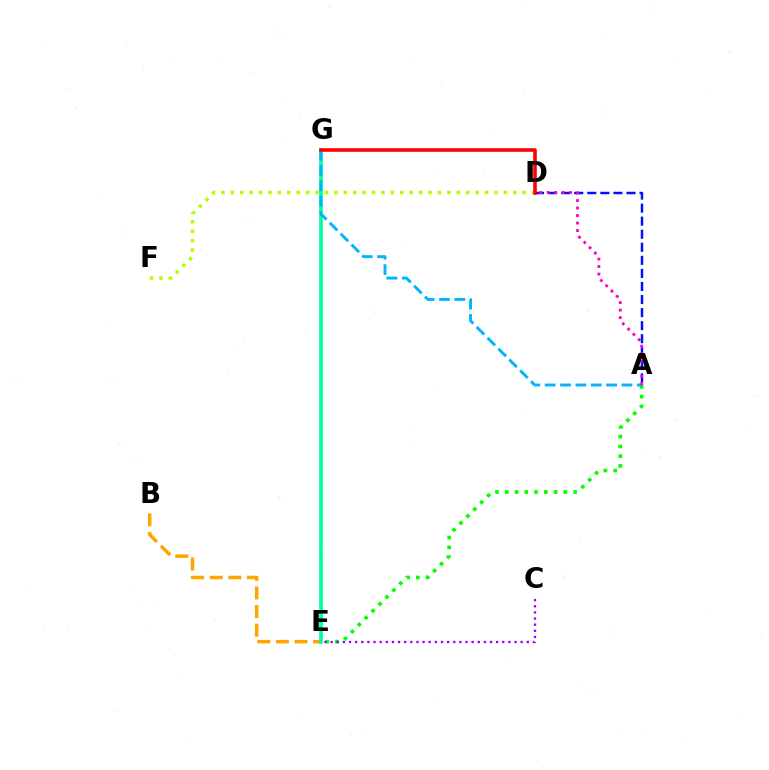{('B', 'E'): [{'color': '#ffa500', 'line_style': 'dashed', 'thickness': 2.53}], ('E', 'G'): [{'color': '#00ff9d', 'line_style': 'solid', 'thickness': 2.64}], ('A', 'E'): [{'color': '#08ff00', 'line_style': 'dotted', 'thickness': 2.65}], ('A', 'G'): [{'color': '#00b5ff', 'line_style': 'dashed', 'thickness': 2.09}], ('C', 'E'): [{'color': '#9b00ff', 'line_style': 'dotted', 'thickness': 1.67}], ('A', 'D'): [{'color': '#0010ff', 'line_style': 'dashed', 'thickness': 1.77}, {'color': '#ff00bd', 'line_style': 'dotted', 'thickness': 2.03}], ('D', 'F'): [{'color': '#b3ff00', 'line_style': 'dotted', 'thickness': 2.56}], ('D', 'G'): [{'color': '#ff0000', 'line_style': 'solid', 'thickness': 2.59}]}